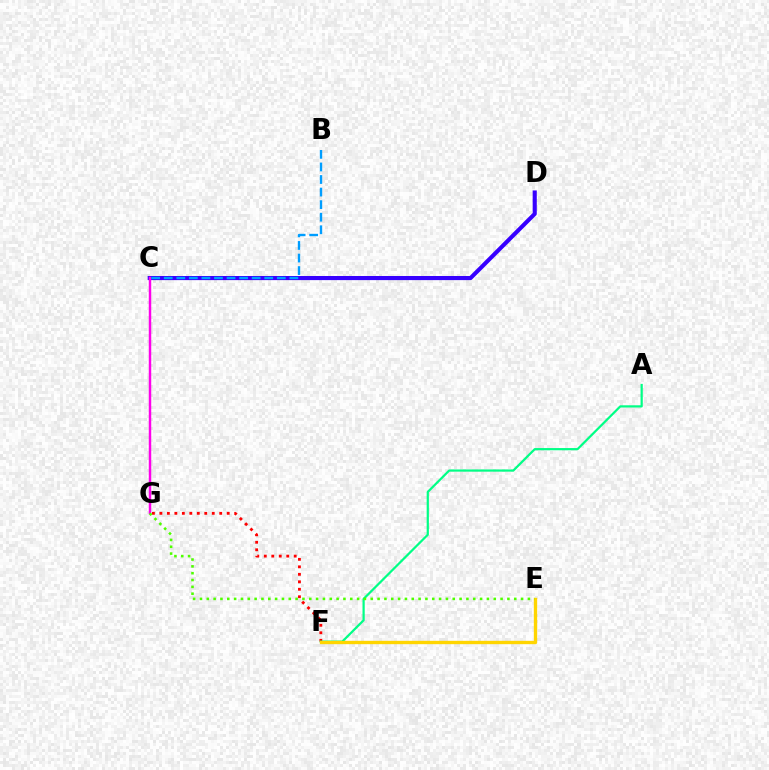{('F', 'G'): [{'color': '#ff0000', 'line_style': 'dotted', 'thickness': 2.03}], ('C', 'D'): [{'color': '#3700ff', 'line_style': 'solid', 'thickness': 2.96}], ('A', 'F'): [{'color': '#00ff86', 'line_style': 'solid', 'thickness': 1.59}], ('E', 'F'): [{'color': '#ffd500', 'line_style': 'solid', 'thickness': 2.41}], ('C', 'G'): [{'color': '#ff00ed', 'line_style': 'solid', 'thickness': 1.77}], ('E', 'G'): [{'color': '#4fff00', 'line_style': 'dotted', 'thickness': 1.86}], ('B', 'C'): [{'color': '#009eff', 'line_style': 'dashed', 'thickness': 1.71}]}